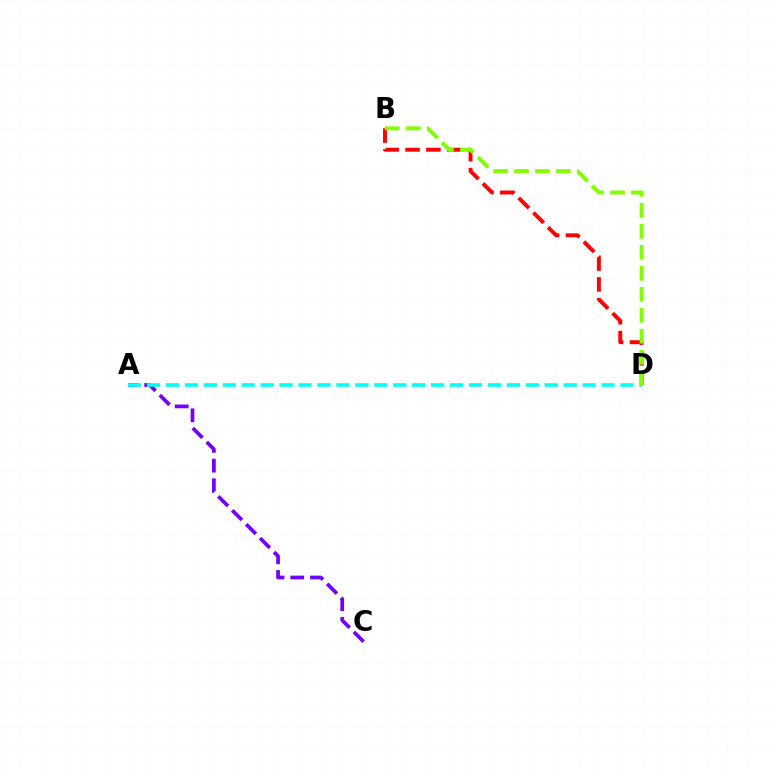{('B', 'D'): [{'color': '#ff0000', 'line_style': 'dashed', 'thickness': 2.83}, {'color': '#84ff00', 'line_style': 'dashed', 'thickness': 2.85}], ('A', 'C'): [{'color': '#7200ff', 'line_style': 'dashed', 'thickness': 2.68}], ('A', 'D'): [{'color': '#00fff6', 'line_style': 'dashed', 'thickness': 2.57}]}